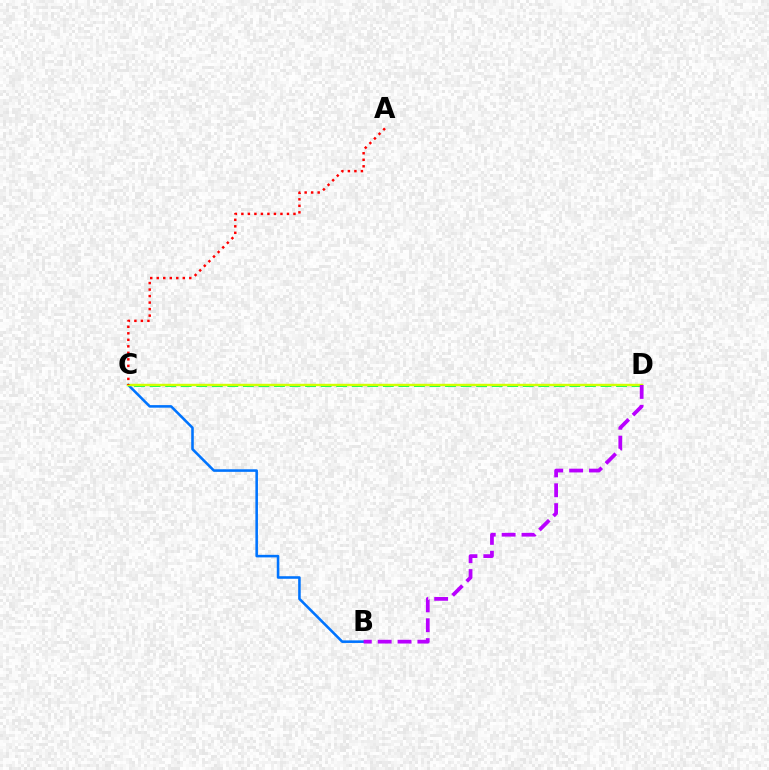{('B', 'C'): [{'color': '#0074ff', 'line_style': 'solid', 'thickness': 1.85}], ('C', 'D'): [{'color': '#00ff5c', 'line_style': 'dashed', 'thickness': 2.11}, {'color': '#d1ff00', 'line_style': 'solid', 'thickness': 1.75}], ('B', 'D'): [{'color': '#b900ff', 'line_style': 'dashed', 'thickness': 2.7}], ('A', 'C'): [{'color': '#ff0000', 'line_style': 'dotted', 'thickness': 1.77}]}